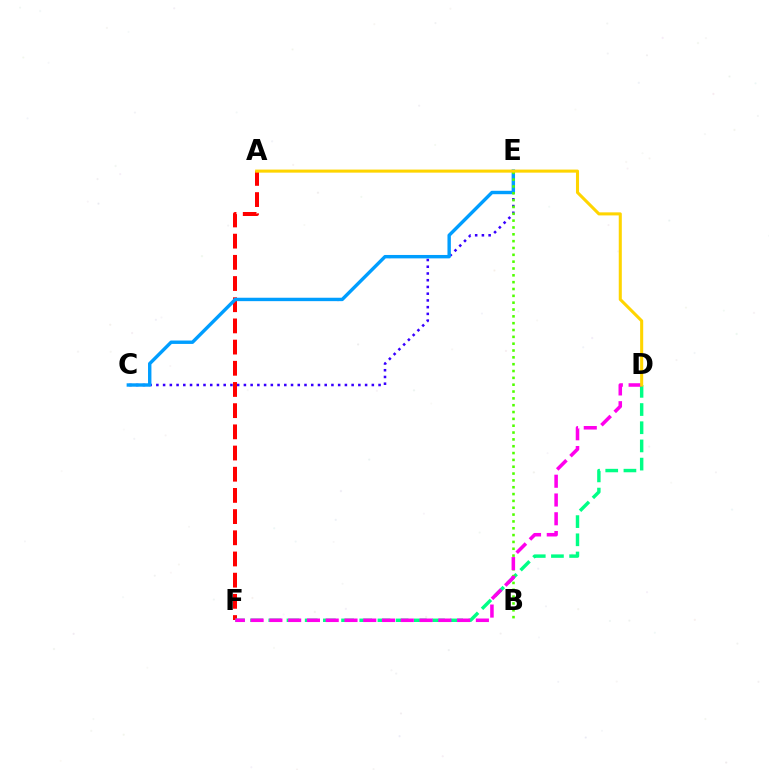{('C', 'E'): [{'color': '#3700ff', 'line_style': 'dotted', 'thickness': 1.83}, {'color': '#009eff', 'line_style': 'solid', 'thickness': 2.45}], ('A', 'F'): [{'color': '#ff0000', 'line_style': 'dashed', 'thickness': 2.88}], ('D', 'F'): [{'color': '#00ff86', 'line_style': 'dashed', 'thickness': 2.47}, {'color': '#ff00ed', 'line_style': 'dashed', 'thickness': 2.55}], ('B', 'E'): [{'color': '#4fff00', 'line_style': 'dotted', 'thickness': 1.86}], ('A', 'D'): [{'color': '#ffd500', 'line_style': 'solid', 'thickness': 2.21}]}